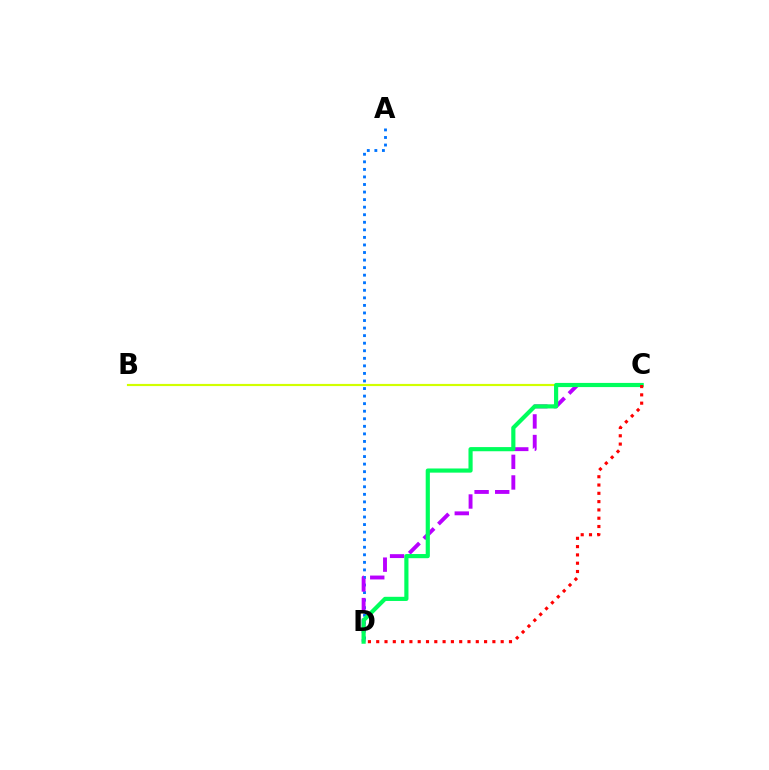{('A', 'D'): [{'color': '#0074ff', 'line_style': 'dotted', 'thickness': 2.05}], ('B', 'C'): [{'color': '#d1ff00', 'line_style': 'solid', 'thickness': 1.56}], ('C', 'D'): [{'color': '#b900ff', 'line_style': 'dashed', 'thickness': 2.8}, {'color': '#00ff5c', 'line_style': 'solid', 'thickness': 3.0}, {'color': '#ff0000', 'line_style': 'dotted', 'thickness': 2.25}]}